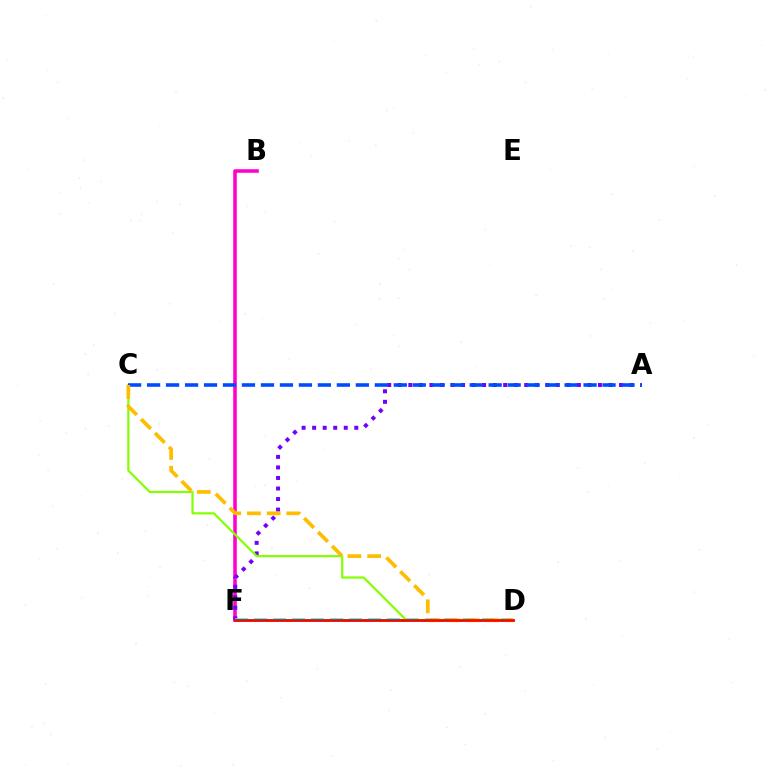{('D', 'F'): [{'color': '#00ff39', 'line_style': 'solid', 'thickness': 2.11}, {'color': '#00fff6', 'line_style': 'dashed', 'thickness': 2.58}, {'color': '#ff0000', 'line_style': 'solid', 'thickness': 1.92}], ('B', 'F'): [{'color': '#ff00cf', 'line_style': 'solid', 'thickness': 2.56}], ('A', 'F'): [{'color': '#7200ff', 'line_style': 'dotted', 'thickness': 2.86}], ('C', 'D'): [{'color': '#84ff00', 'line_style': 'solid', 'thickness': 1.58}, {'color': '#ffbd00', 'line_style': 'dashed', 'thickness': 2.68}], ('A', 'C'): [{'color': '#004bff', 'line_style': 'dashed', 'thickness': 2.58}]}